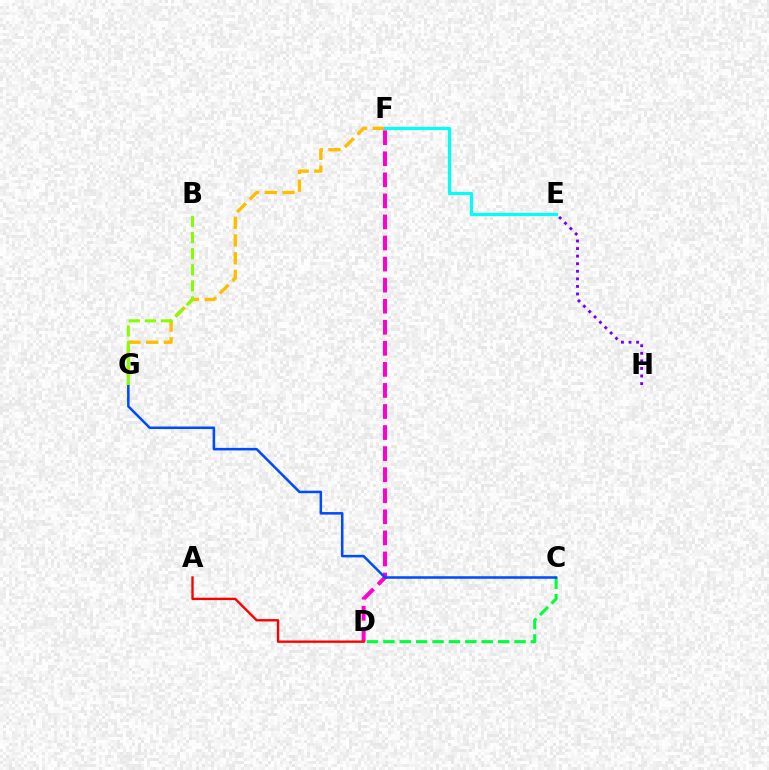{('E', 'H'): [{'color': '#7200ff', 'line_style': 'dotted', 'thickness': 2.06}], ('C', 'D'): [{'color': '#00ff39', 'line_style': 'dashed', 'thickness': 2.23}], ('D', 'F'): [{'color': '#ff00cf', 'line_style': 'dashed', 'thickness': 2.86}], ('F', 'G'): [{'color': '#ffbd00', 'line_style': 'dashed', 'thickness': 2.41}], ('A', 'D'): [{'color': '#ff0000', 'line_style': 'solid', 'thickness': 1.71}], ('C', 'G'): [{'color': '#004bff', 'line_style': 'solid', 'thickness': 1.83}], ('E', 'F'): [{'color': '#00fff6', 'line_style': 'solid', 'thickness': 2.28}], ('B', 'G'): [{'color': '#84ff00', 'line_style': 'dashed', 'thickness': 2.19}]}